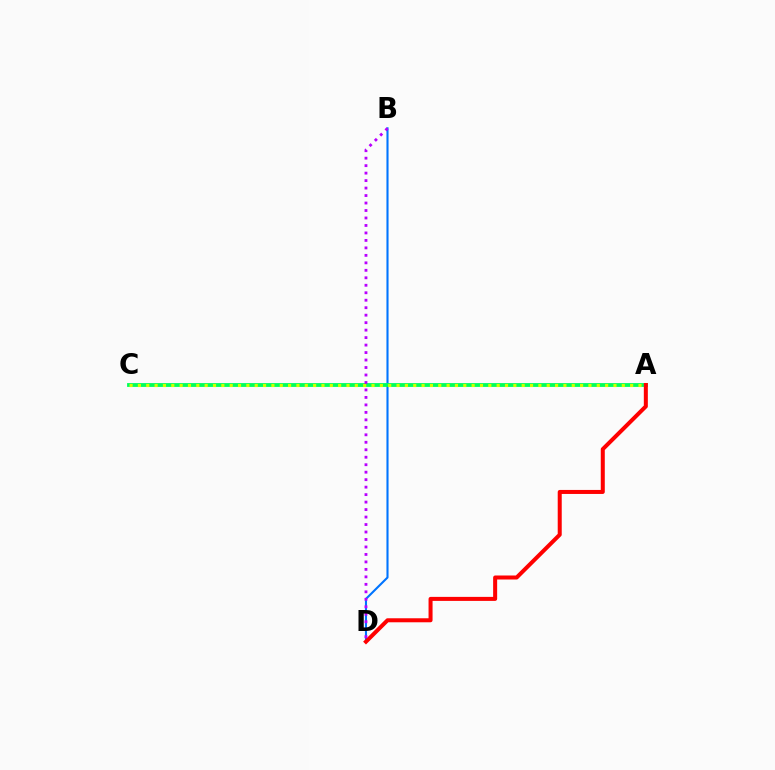{('B', 'D'): [{'color': '#0074ff', 'line_style': 'solid', 'thickness': 1.51}, {'color': '#b900ff', 'line_style': 'dotted', 'thickness': 2.03}], ('A', 'C'): [{'color': '#00ff5c', 'line_style': 'solid', 'thickness': 2.75}, {'color': '#d1ff00', 'line_style': 'dotted', 'thickness': 2.27}], ('A', 'D'): [{'color': '#ff0000', 'line_style': 'solid', 'thickness': 2.89}]}